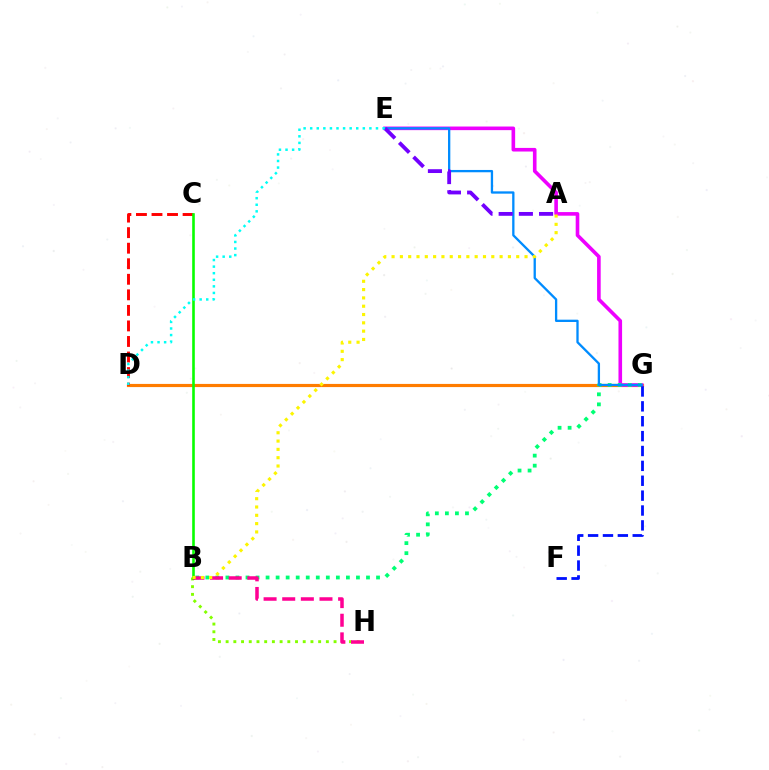{('D', 'G'): [{'color': '#ff7c00', 'line_style': 'solid', 'thickness': 2.28}], ('B', 'H'): [{'color': '#84ff00', 'line_style': 'dotted', 'thickness': 2.09}, {'color': '#ff0094', 'line_style': 'dashed', 'thickness': 2.53}], ('E', 'G'): [{'color': '#ee00ff', 'line_style': 'solid', 'thickness': 2.6}, {'color': '#008cff', 'line_style': 'solid', 'thickness': 1.66}], ('C', 'D'): [{'color': '#ff0000', 'line_style': 'dashed', 'thickness': 2.11}], ('B', 'G'): [{'color': '#00ff74', 'line_style': 'dotted', 'thickness': 2.73}], ('F', 'G'): [{'color': '#0010ff', 'line_style': 'dashed', 'thickness': 2.02}], ('A', 'E'): [{'color': '#7200ff', 'line_style': 'dashed', 'thickness': 2.74}], ('B', 'C'): [{'color': '#08ff00', 'line_style': 'solid', 'thickness': 1.89}], ('A', 'B'): [{'color': '#fcf500', 'line_style': 'dotted', 'thickness': 2.26}], ('D', 'E'): [{'color': '#00fff6', 'line_style': 'dotted', 'thickness': 1.79}]}